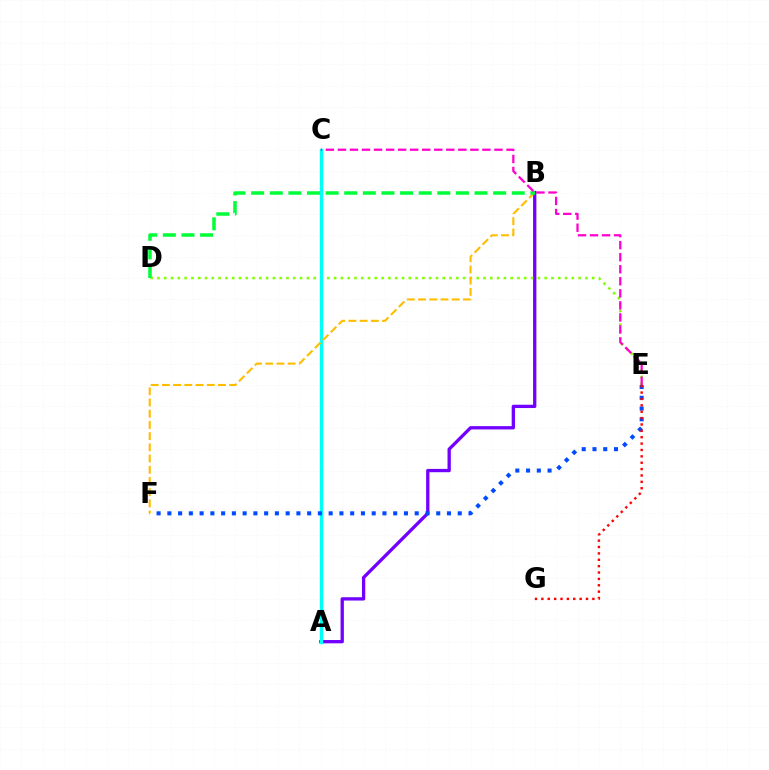{('A', 'B'): [{'color': '#7200ff', 'line_style': 'solid', 'thickness': 2.38}], ('D', 'E'): [{'color': '#84ff00', 'line_style': 'dotted', 'thickness': 1.85}], ('A', 'C'): [{'color': '#00fff6', 'line_style': 'solid', 'thickness': 2.44}], ('B', 'F'): [{'color': '#ffbd00', 'line_style': 'dashed', 'thickness': 1.52}], ('E', 'F'): [{'color': '#004bff', 'line_style': 'dotted', 'thickness': 2.92}], ('B', 'D'): [{'color': '#00ff39', 'line_style': 'dashed', 'thickness': 2.53}], ('C', 'E'): [{'color': '#ff00cf', 'line_style': 'dashed', 'thickness': 1.64}], ('E', 'G'): [{'color': '#ff0000', 'line_style': 'dotted', 'thickness': 1.73}]}